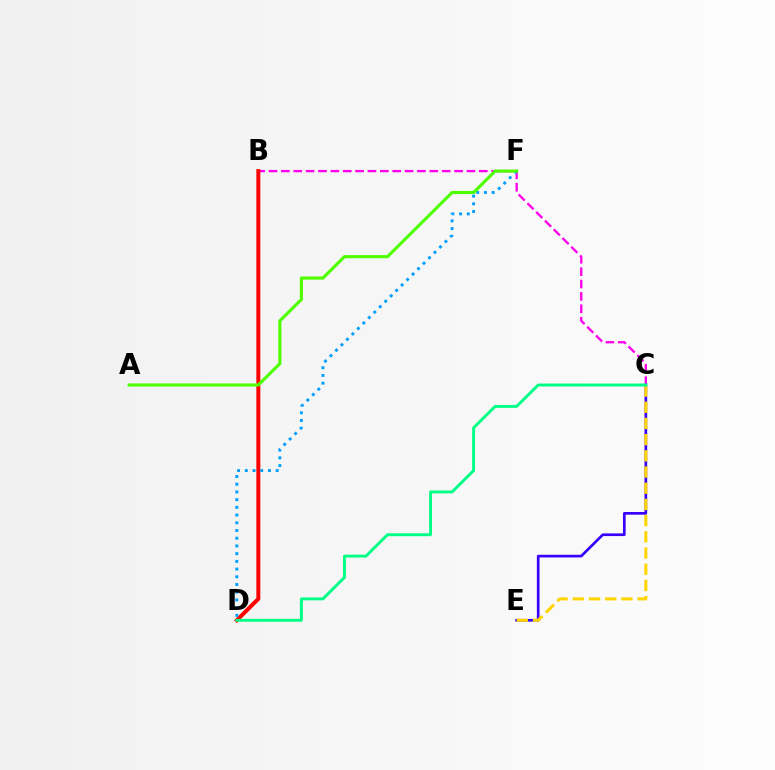{('B', 'C'): [{'color': '#ff00ed', 'line_style': 'dashed', 'thickness': 1.68}], ('B', 'D'): [{'color': '#ff0000', 'line_style': 'solid', 'thickness': 2.86}], ('C', 'E'): [{'color': '#3700ff', 'line_style': 'solid', 'thickness': 1.93}, {'color': '#ffd500', 'line_style': 'dashed', 'thickness': 2.2}], ('D', 'F'): [{'color': '#009eff', 'line_style': 'dotted', 'thickness': 2.1}], ('A', 'F'): [{'color': '#4fff00', 'line_style': 'solid', 'thickness': 2.26}], ('C', 'D'): [{'color': '#00ff86', 'line_style': 'solid', 'thickness': 2.1}]}